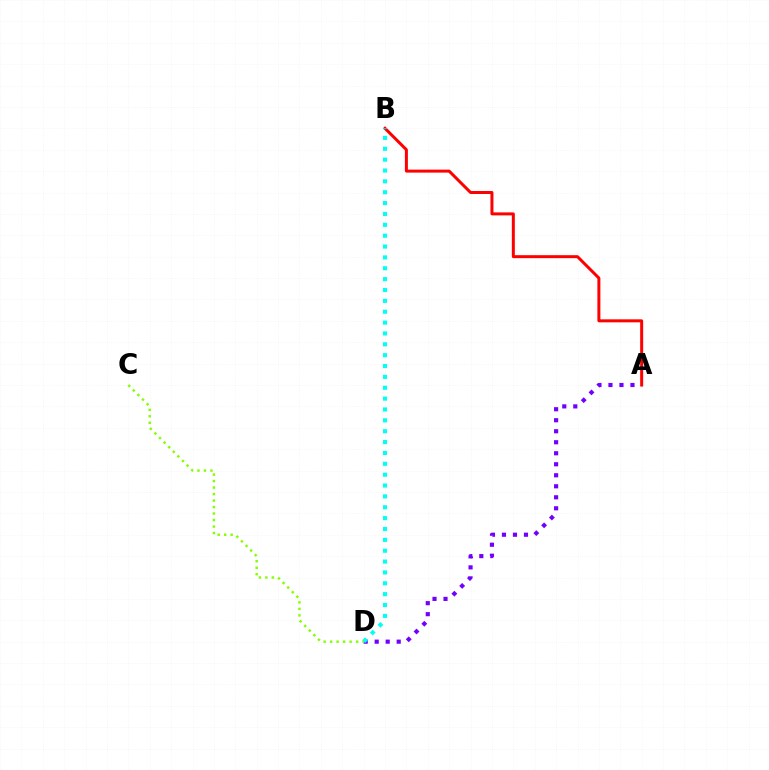{('A', 'D'): [{'color': '#7200ff', 'line_style': 'dotted', 'thickness': 2.99}], ('A', 'B'): [{'color': '#ff0000', 'line_style': 'solid', 'thickness': 2.16}], ('B', 'D'): [{'color': '#00fff6', 'line_style': 'dotted', 'thickness': 2.95}], ('C', 'D'): [{'color': '#84ff00', 'line_style': 'dotted', 'thickness': 1.76}]}